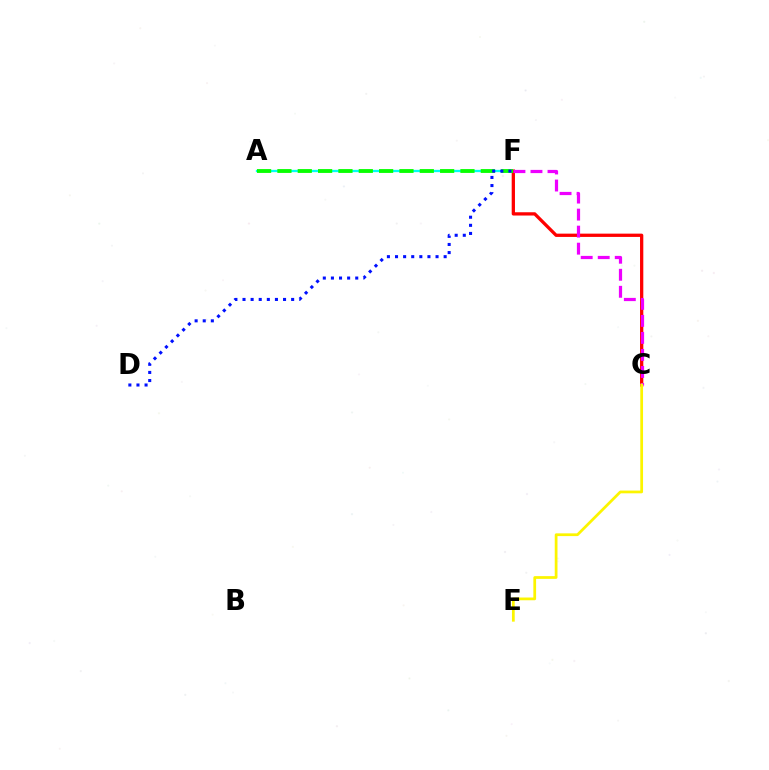{('A', 'F'): [{'color': '#00fff6', 'line_style': 'solid', 'thickness': 1.66}, {'color': '#08ff00', 'line_style': 'dashed', 'thickness': 2.76}], ('C', 'F'): [{'color': '#ff0000', 'line_style': 'solid', 'thickness': 2.36}, {'color': '#ee00ff', 'line_style': 'dashed', 'thickness': 2.31}], ('D', 'F'): [{'color': '#0010ff', 'line_style': 'dotted', 'thickness': 2.2}], ('C', 'E'): [{'color': '#fcf500', 'line_style': 'solid', 'thickness': 1.97}]}